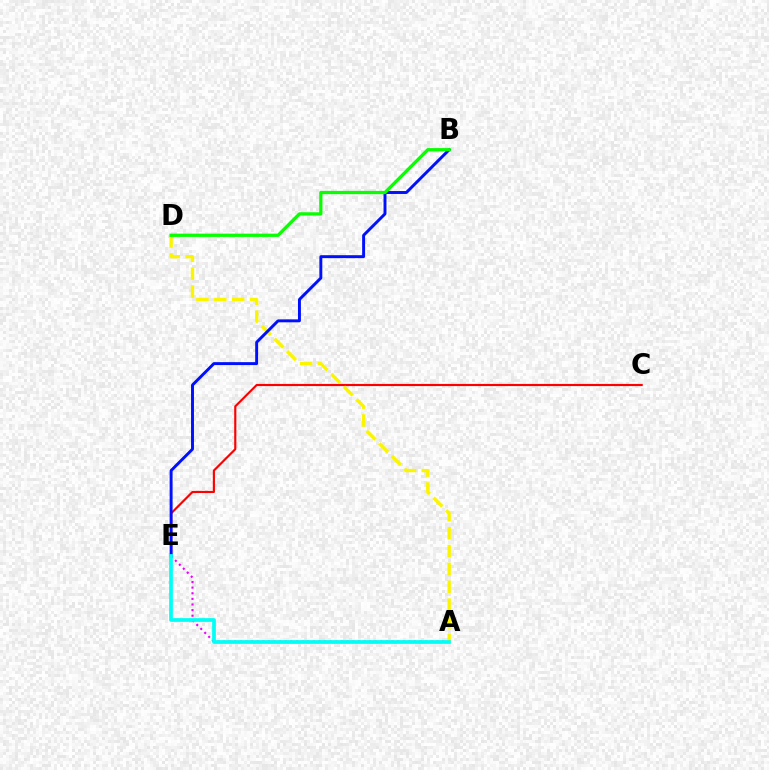{('A', 'E'): [{'color': '#ee00ff', 'line_style': 'dotted', 'thickness': 1.53}, {'color': '#00fff6', 'line_style': 'solid', 'thickness': 2.68}], ('C', 'E'): [{'color': '#ff0000', 'line_style': 'solid', 'thickness': 1.55}], ('A', 'D'): [{'color': '#fcf500', 'line_style': 'dashed', 'thickness': 2.43}], ('B', 'E'): [{'color': '#0010ff', 'line_style': 'solid', 'thickness': 2.12}], ('B', 'D'): [{'color': '#08ff00', 'line_style': 'solid', 'thickness': 2.34}]}